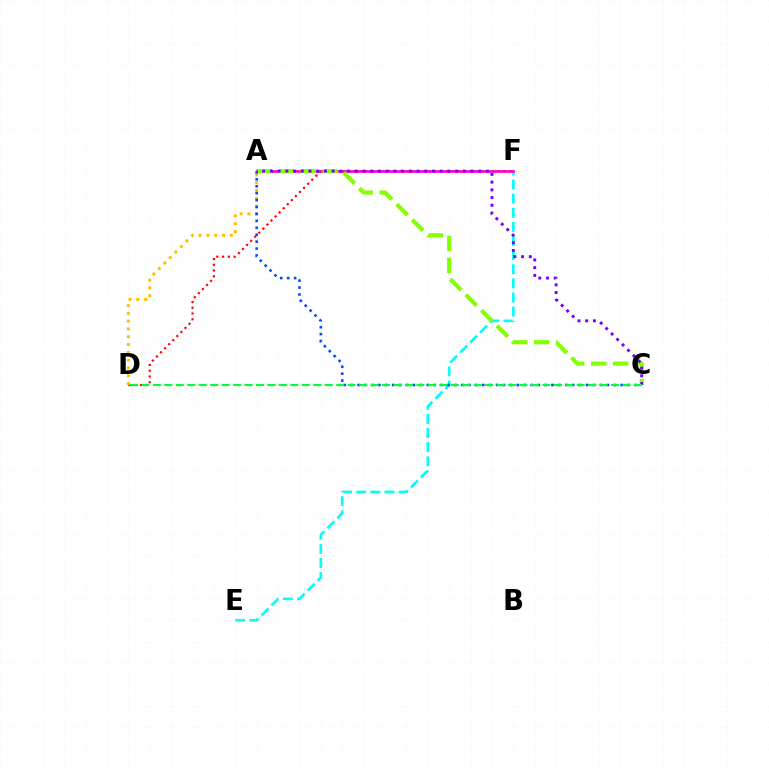{('D', 'F'): [{'color': '#ff0000', 'line_style': 'dotted', 'thickness': 1.57}], ('E', 'F'): [{'color': '#00fff6', 'line_style': 'dashed', 'thickness': 1.92}], ('A', 'D'): [{'color': '#ffbd00', 'line_style': 'dotted', 'thickness': 2.12}], ('A', 'F'): [{'color': '#ff00cf', 'line_style': 'solid', 'thickness': 1.9}], ('A', 'C'): [{'color': '#84ff00', 'line_style': 'dashed', 'thickness': 2.98}, {'color': '#7200ff', 'line_style': 'dotted', 'thickness': 2.1}, {'color': '#004bff', 'line_style': 'dotted', 'thickness': 1.88}], ('C', 'D'): [{'color': '#00ff39', 'line_style': 'dashed', 'thickness': 1.56}]}